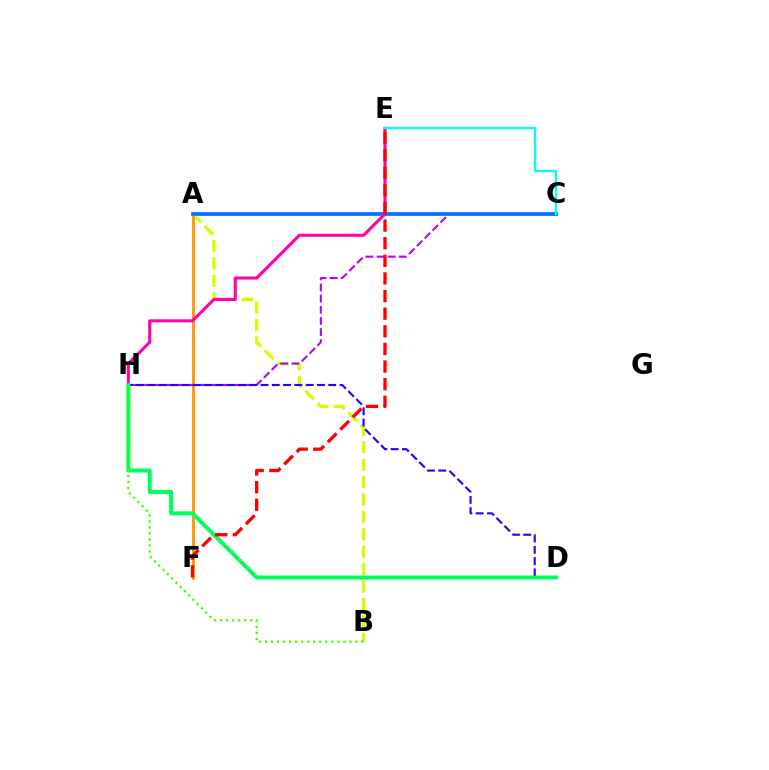{('A', 'B'): [{'color': '#d1ff00', 'line_style': 'dashed', 'thickness': 2.37}], ('A', 'F'): [{'color': '#ff9400', 'line_style': 'solid', 'thickness': 2.01}], ('C', 'H'): [{'color': '#b900ff', 'line_style': 'dashed', 'thickness': 1.51}], ('A', 'C'): [{'color': '#0074ff', 'line_style': 'solid', 'thickness': 2.69}], ('E', 'H'): [{'color': '#ff00ac', 'line_style': 'solid', 'thickness': 2.21}], ('D', 'H'): [{'color': '#2500ff', 'line_style': 'dashed', 'thickness': 1.53}, {'color': '#00ff5c', 'line_style': 'solid', 'thickness': 2.88}], ('C', 'E'): [{'color': '#00fff6', 'line_style': 'solid', 'thickness': 1.63}], ('B', 'H'): [{'color': '#3dff00', 'line_style': 'dotted', 'thickness': 1.64}], ('E', 'F'): [{'color': '#ff0000', 'line_style': 'dashed', 'thickness': 2.39}]}